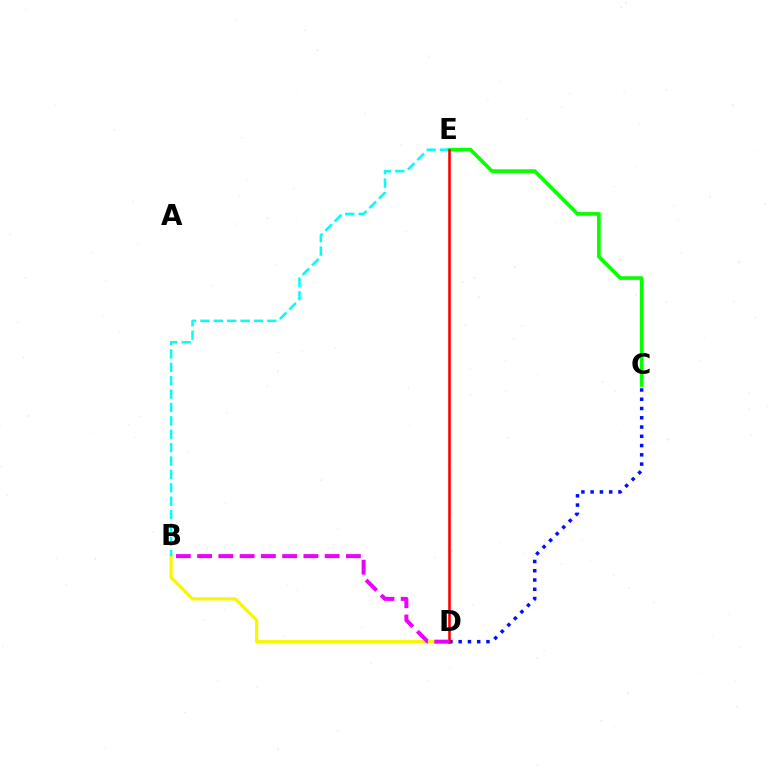{('C', 'E'): [{'color': '#08ff00', 'line_style': 'solid', 'thickness': 2.64}], ('B', 'D'): [{'color': '#fcf500', 'line_style': 'solid', 'thickness': 2.29}, {'color': '#ee00ff', 'line_style': 'dashed', 'thickness': 2.89}], ('C', 'D'): [{'color': '#0010ff', 'line_style': 'dotted', 'thickness': 2.52}], ('B', 'E'): [{'color': '#00fff6', 'line_style': 'dashed', 'thickness': 1.82}], ('D', 'E'): [{'color': '#ff0000', 'line_style': 'solid', 'thickness': 1.87}]}